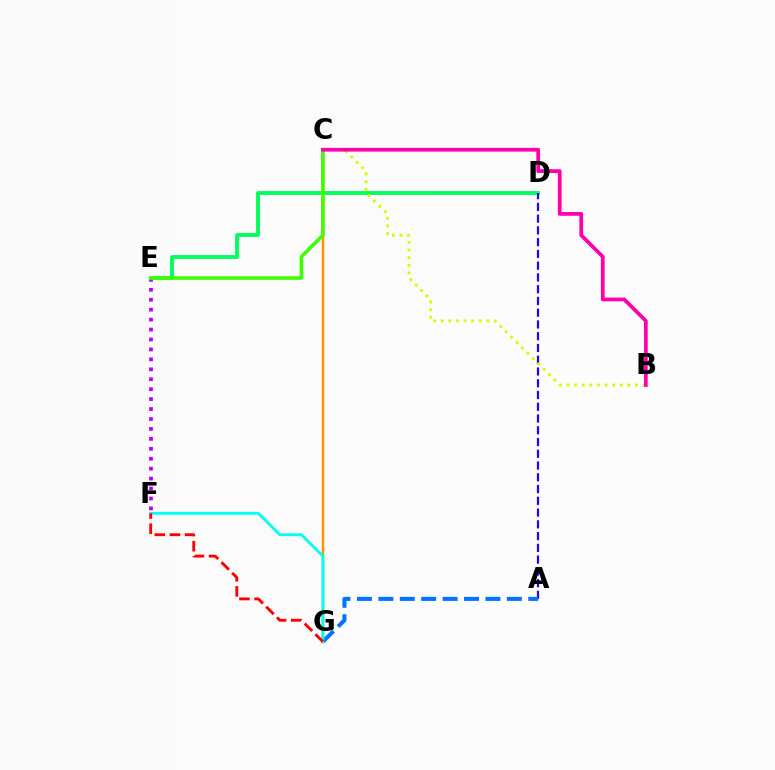{('D', 'E'): [{'color': '#00ff5c', 'line_style': 'solid', 'thickness': 2.77}], ('A', 'D'): [{'color': '#2500ff', 'line_style': 'dashed', 'thickness': 1.6}], ('E', 'F'): [{'color': '#b900ff', 'line_style': 'dotted', 'thickness': 2.7}], ('C', 'G'): [{'color': '#ff9400', 'line_style': 'solid', 'thickness': 1.79}], ('A', 'G'): [{'color': '#0074ff', 'line_style': 'dashed', 'thickness': 2.91}], ('B', 'C'): [{'color': '#d1ff00', 'line_style': 'dotted', 'thickness': 2.07}, {'color': '#ff00ac', 'line_style': 'solid', 'thickness': 2.7}], ('F', 'G'): [{'color': '#00fff6', 'line_style': 'solid', 'thickness': 2.07}, {'color': '#ff0000', 'line_style': 'dashed', 'thickness': 2.06}], ('C', 'E'): [{'color': '#3dff00', 'line_style': 'solid', 'thickness': 2.56}]}